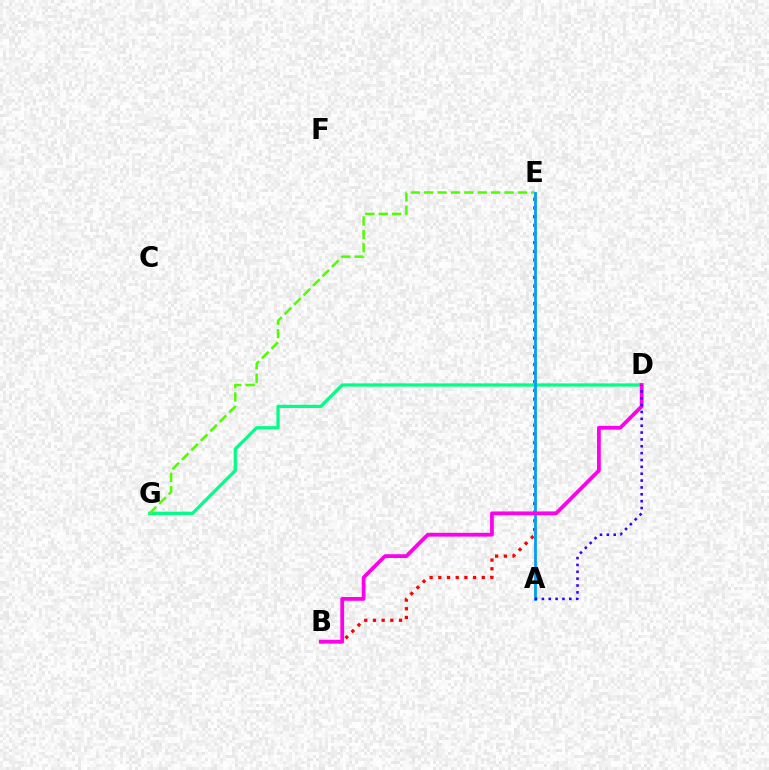{('B', 'E'): [{'color': '#ff0000', 'line_style': 'dotted', 'thickness': 2.36}], ('A', 'E'): [{'color': '#ffd500', 'line_style': 'dashed', 'thickness': 1.63}, {'color': '#009eff', 'line_style': 'solid', 'thickness': 1.99}], ('D', 'G'): [{'color': '#00ff86', 'line_style': 'solid', 'thickness': 2.34}], ('E', 'G'): [{'color': '#4fff00', 'line_style': 'dashed', 'thickness': 1.82}], ('B', 'D'): [{'color': '#ff00ed', 'line_style': 'solid', 'thickness': 2.72}], ('A', 'D'): [{'color': '#3700ff', 'line_style': 'dotted', 'thickness': 1.86}]}